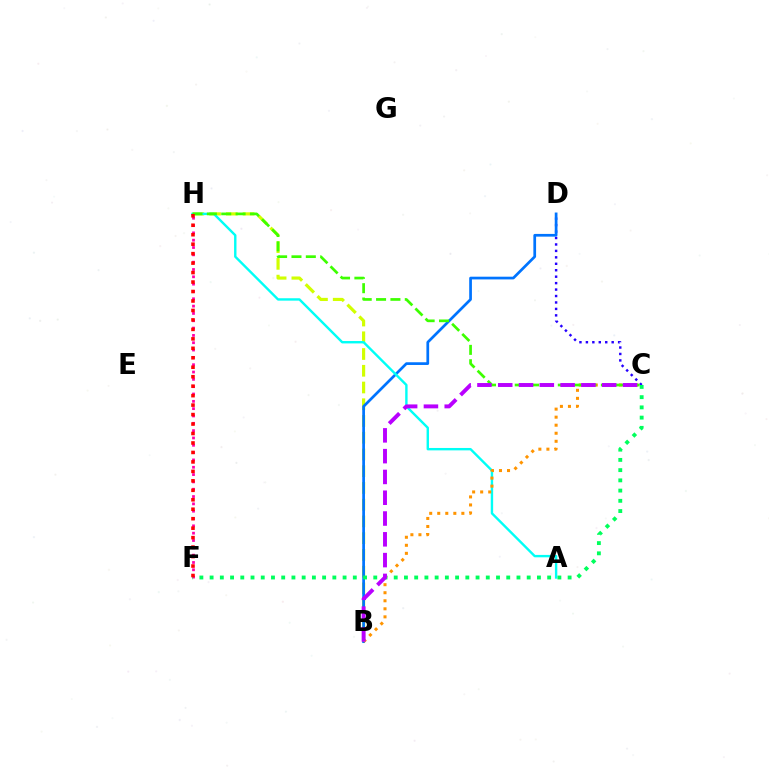{('C', 'D'): [{'color': '#2500ff', 'line_style': 'dotted', 'thickness': 1.75}], ('B', 'H'): [{'color': '#d1ff00', 'line_style': 'dashed', 'thickness': 2.27}], ('B', 'D'): [{'color': '#0074ff', 'line_style': 'solid', 'thickness': 1.96}], ('A', 'H'): [{'color': '#00fff6', 'line_style': 'solid', 'thickness': 1.73}], ('B', 'C'): [{'color': '#ff9400', 'line_style': 'dotted', 'thickness': 2.18}, {'color': '#b900ff', 'line_style': 'dashed', 'thickness': 2.82}], ('C', 'H'): [{'color': '#3dff00', 'line_style': 'dashed', 'thickness': 1.95}], ('F', 'H'): [{'color': '#ff00ac', 'line_style': 'dotted', 'thickness': 1.99}, {'color': '#ff0000', 'line_style': 'dotted', 'thickness': 2.57}], ('C', 'F'): [{'color': '#00ff5c', 'line_style': 'dotted', 'thickness': 2.78}]}